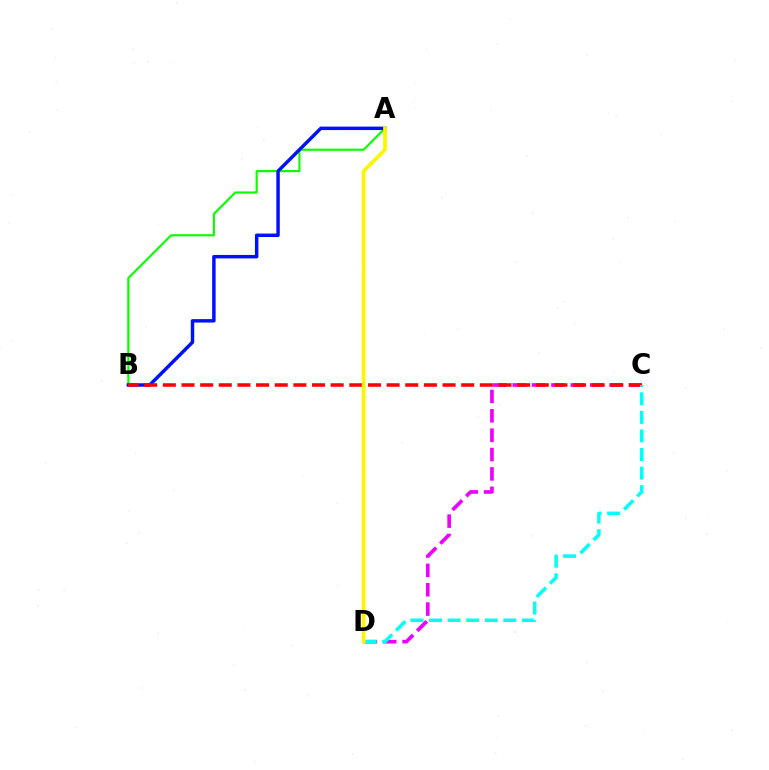{('C', 'D'): [{'color': '#ee00ff', 'line_style': 'dashed', 'thickness': 2.63}, {'color': '#00fff6', 'line_style': 'dashed', 'thickness': 2.52}], ('A', 'B'): [{'color': '#08ff00', 'line_style': 'solid', 'thickness': 1.54}, {'color': '#0010ff', 'line_style': 'solid', 'thickness': 2.49}], ('B', 'C'): [{'color': '#ff0000', 'line_style': 'dashed', 'thickness': 2.53}], ('A', 'D'): [{'color': '#fcf500', 'line_style': 'solid', 'thickness': 2.68}]}